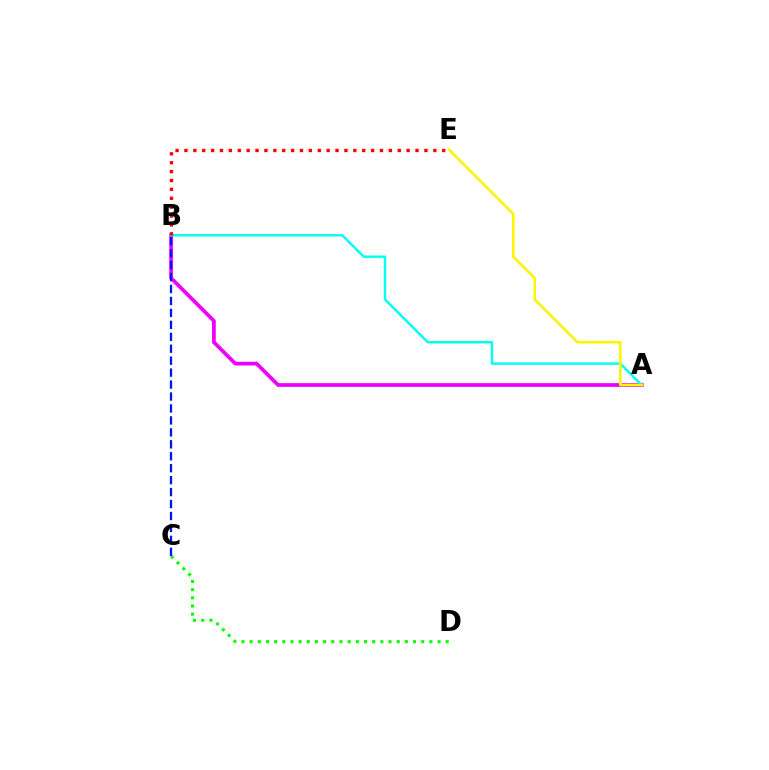{('A', 'B'): [{'color': '#ee00ff', 'line_style': 'solid', 'thickness': 2.69}, {'color': '#00fff6', 'line_style': 'solid', 'thickness': 1.75}], ('C', 'D'): [{'color': '#08ff00', 'line_style': 'dotted', 'thickness': 2.22}], ('B', 'C'): [{'color': '#0010ff', 'line_style': 'dashed', 'thickness': 1.62}], ('A', 'E'): [{'color': '#fcf500', 'line_style': 'solid', 'thickness': 1.86}], ('B', 'E'): [{'color': '#ff0000', 'line_style': 'dotted', 'thickness': 2.41}]}